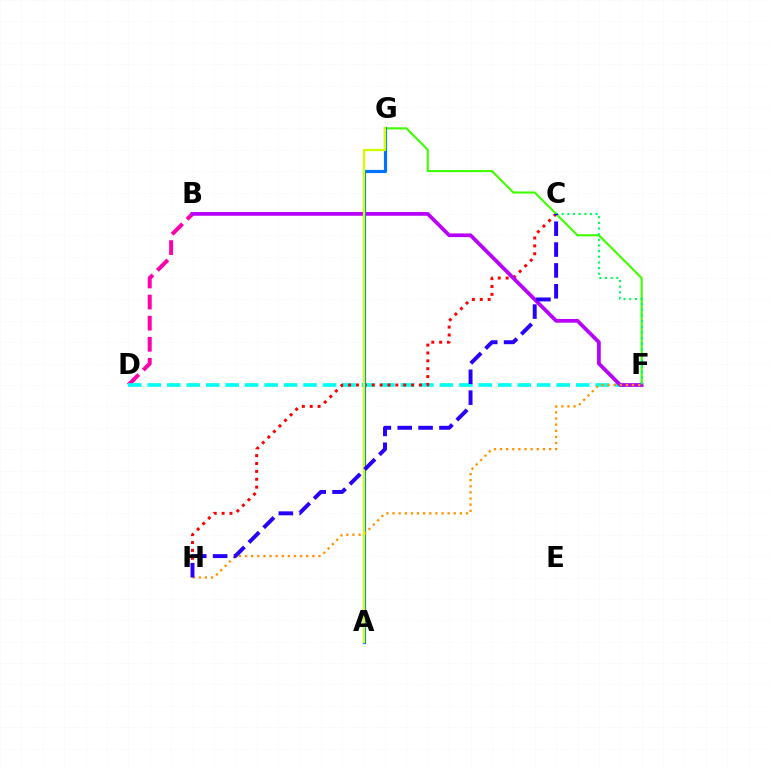{('B', 'D'): [{'color': '#ff00ac', 'line_style': 'dashed', 'thickness': 2.87}], ('D', 'F'): [{'color': '#00fff6', 'line_style': 'dashed', 'thickness': 2.65}], ('C', 'H'): [{'color': '#ff0000', 'line_style': 'dotted', 'thickness': 2.14}, {'color': '#2500ff', 'line_style': 'dashed', 'thickness': 2.83}], ('F', 'G'): [{'color': '#3dff00', 'line_style': 'solid', 'thickness': 1.52}], ('B', 'F'): [{'color': '#b900ff', 'line_style': 'solid', 'thickness': 2.68}], ('C', 'F'): [{'color': '#00ff5c', 'line_style': 'dotted', 'thickness': 1.53}], ('A', 'G'): [{'color': '#0074ff', 'line_style': 'solid', 'thickness': 2.28}, {'color': '#d1ff00', 'line_style': 'solid', 'thickness': 1.64}], ('F', 'H'): [{'color': '#ff9400', 'line_style': 'dotted', 'thickness': 1.66}]}